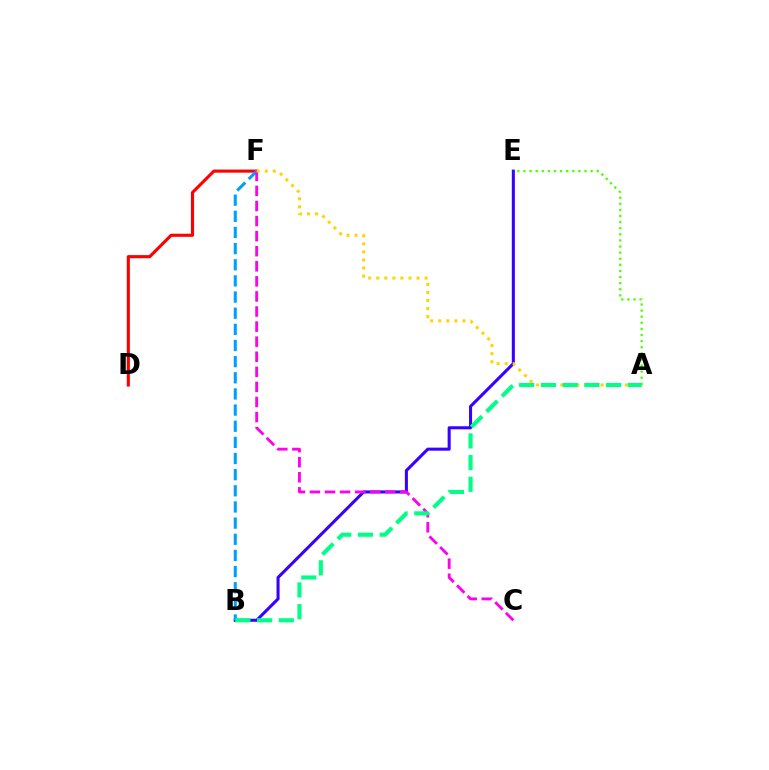{('D', 'F'): [{'color': '#ff0000', 'line_style': 'solid', 'thickness': 2.24}], ('B', 'E'): [{'color': '#3700ff', 'line_style': 'solid', 'thickness': 2.2}], ('B', 'F'): [{'color': '#009eff', 'line_style': 'dashed', 'thickness': 2.19}], ('C', 'F'): [{'color': '#ff00ed', 'line_style': 'dashed', 'thickness': 2.05}], ('A', 'E'): [{'color': '#4fff00', 'line_style': 'dotted', 'thickness': 1.66}], ('A', 'F'): [{'color': '#ffd500', 'line_style': 'dotted', 'thickness': 2.19}], ('A', 'B'): [{'color': '#00ff86', 'line_style': 'dashed', 'thickness': 2.95}]}